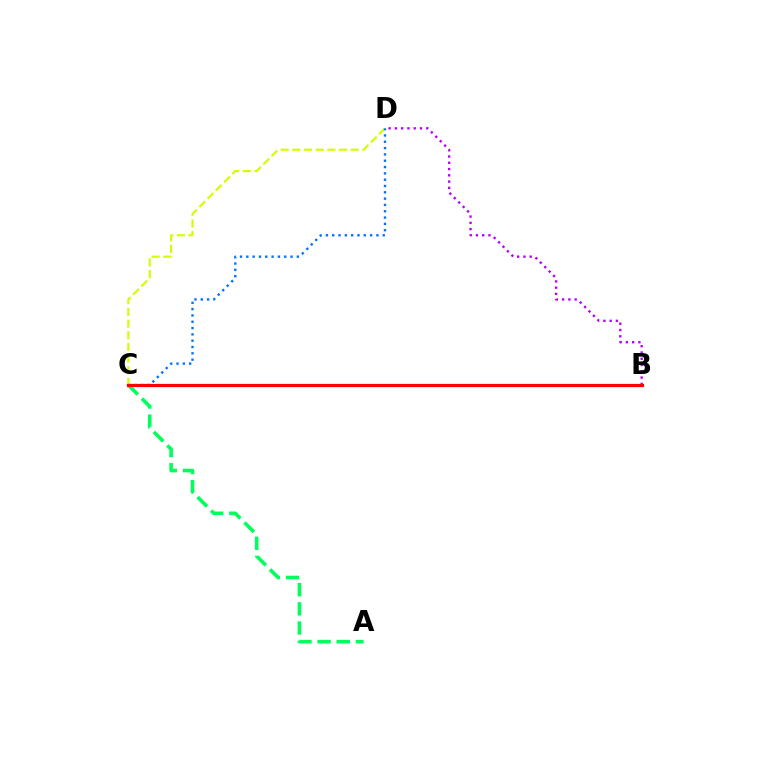{('C', 'D'): [{'color': '#d1ff00', 'line_style': 'dashed', 'thickness': 1.59}, {'color': '#0074ff', 'line_style': 'dotted', 'thickness': 1.72}], ('A', 'C'): [{'color': '#00ff5c', 'line_style': 'dashed', 'thickness': 2.6}], ('B', 'D'): [{'color': '#b900ff', 'line_style': 'dotted', 'thickness': 1.7}], ('B', 'C'): [{'color': '#ff0000', 'line_style': 'solid', 'thickness': 2.31}]}